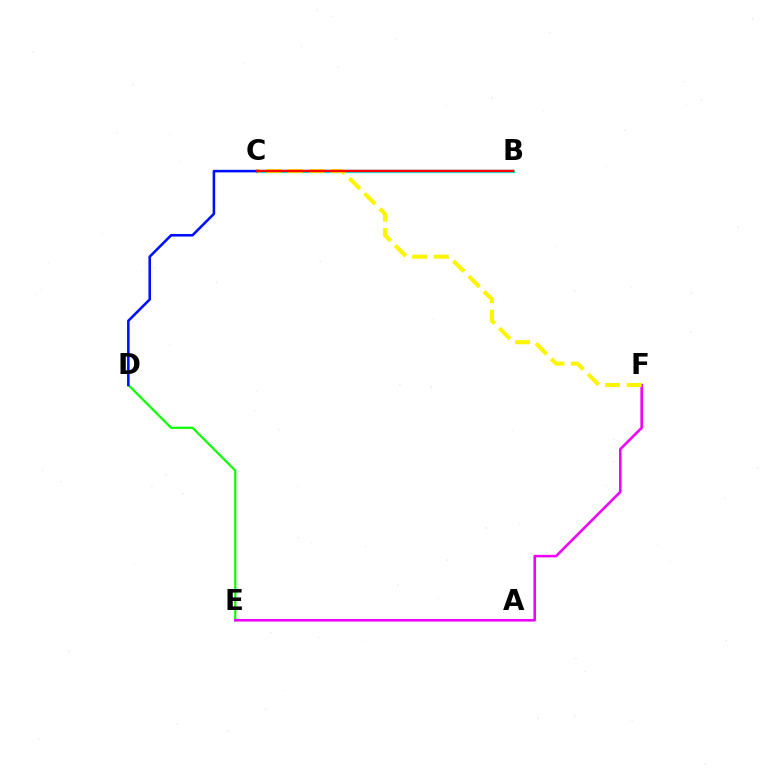{('D', 'E'): [{'color': '#08ff00', 'line_style': 'solid', 'thickness': 1.58}], ('B', 'C'): [{'color': '#00fff6', 'line_style': 'solid', 'thickness': 2.41}, {'color': '#ff0000', 'line_style': 'solid', 'thickness': 1.76}], ('E', 'F'): [{'color': '#ee00ff', 'line_style': 'solid', 'thickness': 1.85}], ('C', 'F'): [{'color': '#fcf500', 'line_style': 'dashed', 'thickness': 2.93}], ('C', 'D'): [{'color': '#0010ff', 'line_style': 'solid', 'thickness': 1.85}]}